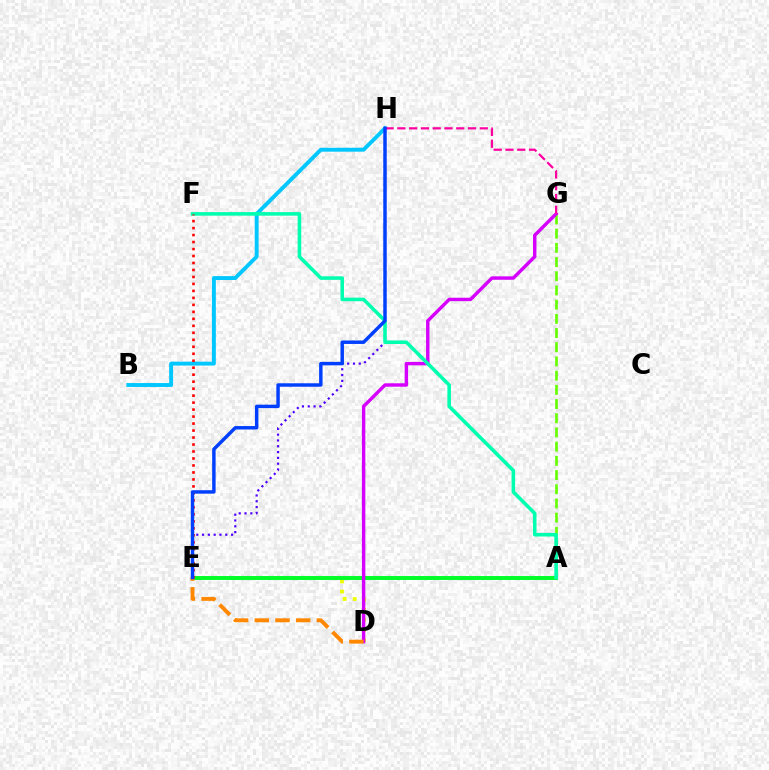{('D', 'E'): [{'color': '#eeff00', 'line_style': 'dotted', 'thickness': 2.74}, {'color': '#ff8800', 'line_style': 'dashed', 'thickness': 2.81}], ('A', 'E'): [{'color': '#00ff27', 'line_style': 'solid', 'thickness': 2.83}], ('B', 'H'): [{'color': '#00c7ff', 'line_style': 'solid', 'thickness': 2.81}], ('A', 'G'): [{'color': '#66ff00', 'line_style': 'dashed', 'thickness': 1.93}], ('D', 'G'): [{'color': '#d600ff', 'line_style': 'solid', 'thickness': 2.46}], ('E', 'H'): [{'color': '#4f00ff', 'line_style': 'dotted', 'thickness': 1.58}, {'color': '#003fff', 'line_style': 'solid', 'thickness': 2.48}], ('A', 'F'): [{'color': '#00ffaf', 'line_style': 'solid', 'thickness': 2.57}], ('E', 'F'): [{'color': '#ff0000', 'line_style': 'dotted', 'thickness': 1.9}], ('G', 'H'): [{'color': '#ff00a0', 'line_style': 'dashed', 'thickness': 1.6}]}